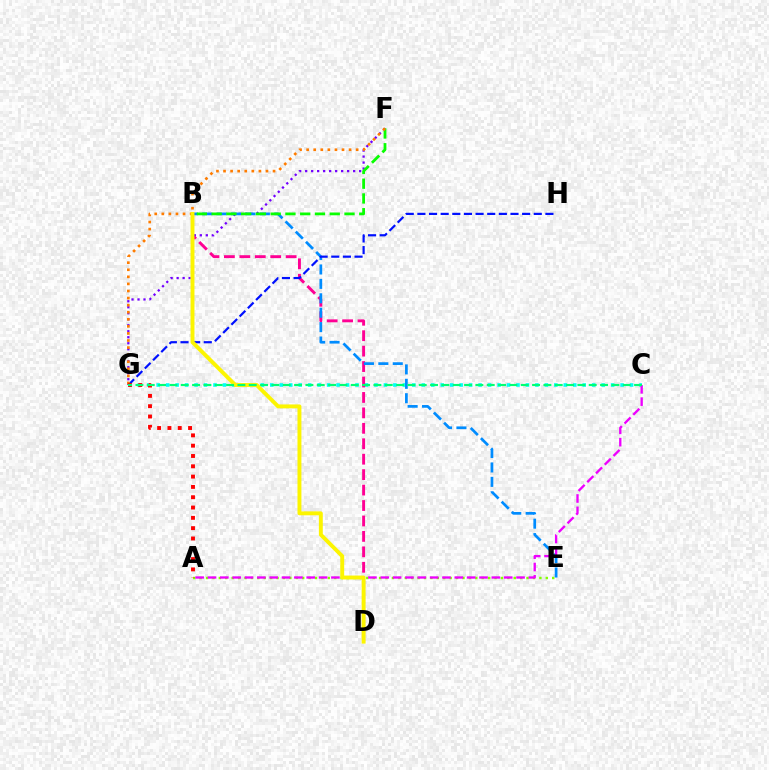{('C', 'G'): [{'color': '#00fff6', 'line_style': 'dotted', 'thickness': 2.57}, {'color': '#00ff74', 'line_style': 'dashed', 'thickness': 1.54}], ('B', 'D'): [{'color': '#ff0094', 'line_style': 'dashed', 'thickness': 2.1}, {'color': '#fcf500', 'line_style': 'solid', 'thickness': 2.82}], ('F', 'G'): [{'color': '#7200ff', 'line_style': 'dotted', 'thickness': 1.63}, {'color': '#ff7c00', 'line_style': 'dotted', 'thickness': 1.92}], ('A', 'E'): [{'color': '#84ff00', 'line_style': 'dotted', 'thickness': 1.74}], ('B', 'E'): [{'color': '#008cff', 'line_style': 'dashed', 'thickness': 1.96}], ('A', 'C'): [{'color': '#ee00ff', 'line_style': 'dashed', 'thickness': 1.68}], ('G', 'H'): [{'color': '#0010ff', 'line_style': 'dashed', 'thickness': 1.58}], ('B', 'F'): [{'color': '#08ff00', 'line_style': 'dashed', 'thickness': 2.01}], ('A', 'G'): [{'color': '#ff0000', 'line_style': 'dotted', 'thickness': 2.8}]}